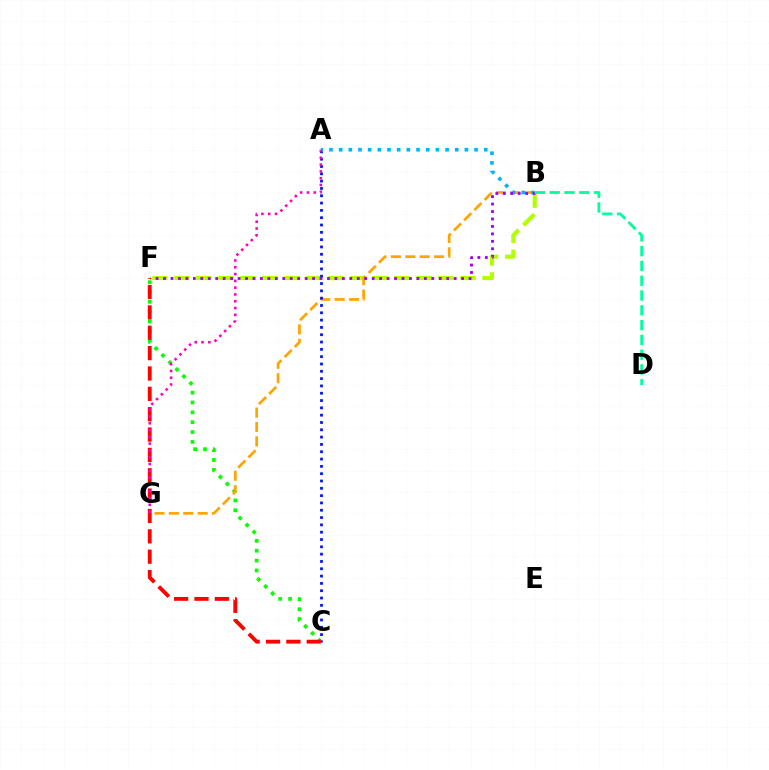{('B', 'F'): [{'color': '#b3ff00', 'line_style': 'dashed', 'thickness': 2.99}, {'color': '#9b00ff', 'line_style': 'dotted', 'thickness': 2.02}], ('C', 'F'): [{'color': '#08ff00', 'line_style': 'dotted', 'thickness': 2.68}, {'color': '#ff0000', 'line_style': 'dashed', 'thickness': 2.77}], ('B', 'G'): [{'color': '#ffa500', 'line_style': 'dashed', 'thickness': 1.96}], ('A', 'C'): [{'color': '#0010ff', 'line_style': 'dotted', 'thickness': 1.99}], ('A', 'B'): [{'color': '#00b5ff', 'line_style': 'dotted', 'thickness': 2.63}], ('A', 'G'): [{'color': '#ff00bd', 'line_style': 'dotted', 'thickness': 1.85}], ('B', 'D'): [{'color': '#00ff9d', 'line_style': 'dashed', 'thickness': 2.01}]}